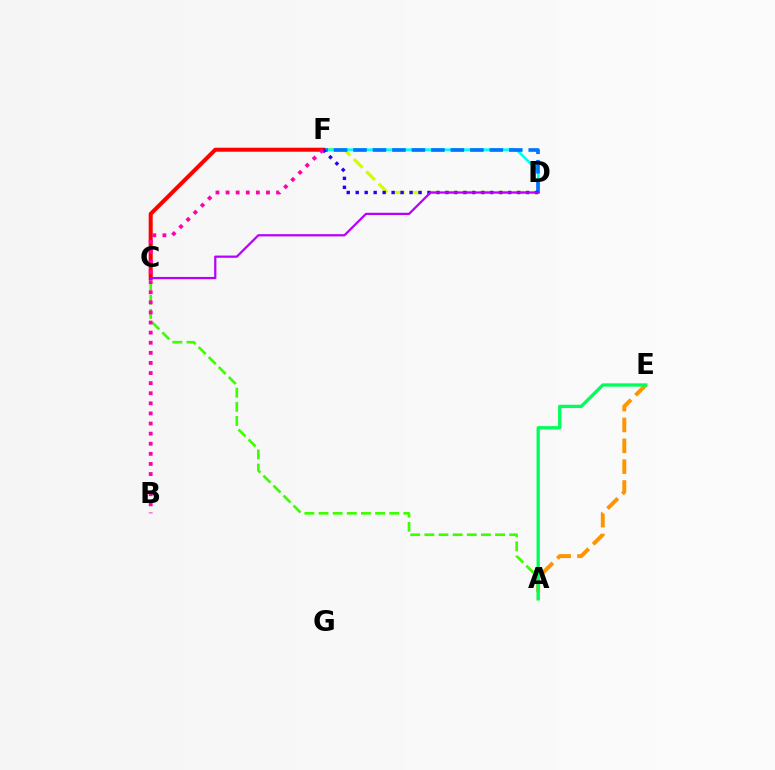{('A', 'E'): [{'color': '#ff9400', 'line_style': 'dashed', 'thickness': 2.83}, {'color': '#00ff5c', 'line_style': 'solid', 'thickness': 2.37}], ('D', 'F'): [{'color': '#d1ff00', 'line_style': 'dashed', 'thickness': 2.37}, {'color': '#00fff6', 'line_style': 'solid', 'thickness': 1.96}, {'color': '#0074ff', 'line_style': 'dashed', 'thickness': 2.65}, {'color': '#2500ff', 'line_style': 'dotted', 'thickness': 2.44}], ('C', 'F'): [{'color': '#ff0000', 'line_style': 'solid', 'thickness': 2.89}], ('A', 'C'): [{'color': '#3dff00', 'line_style': 'dashed', 'thickness': 1.92}], ('C', 'D'): [{'color': '#b900ff', 'line_style': 'solid', 'thickness': 1.61}], ('B', 'F'): [{'color': '#ff00ac', 'line_style': 'dotted', 'thickness': 2.74}]}